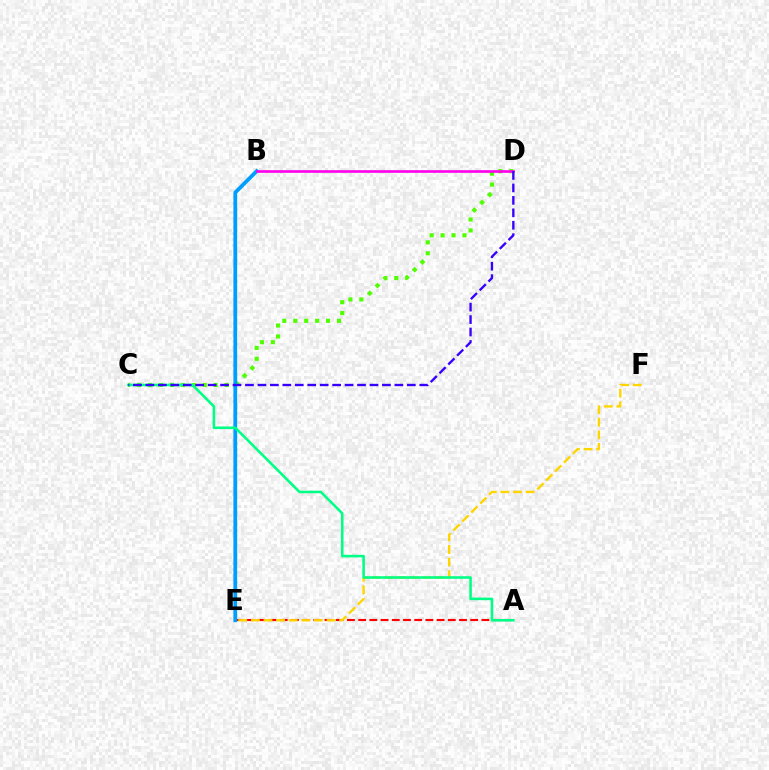{('C', 'D'): [{'color': '#4fff00', 'line_style': 'dotted', 'thickness': 2.97}, {'color': '#3700ff', 'line_style': 'dashed', 'thickness': 1.69}], ('A', 'E'): [{'color': '#ff0000', 'line_style': 'dashed', 'thickness': 1.52}], ('B', 'E'): [{'color': '#009eff', 'line_style': 'solid', 'thickness': 2.72}], ('B', 'D'): [{'color': '#ff00ed', 'line_style': 'solid', 'thickness': 1.91}], ('E', 'F'): [{'color': '#ffd500', 'line_style': 'dashed', 'thickness': 1.71}], ('A', 'C'): [{'color': '#00ff86', 'line_style': 'solid', 'thickness': 1.86}]}